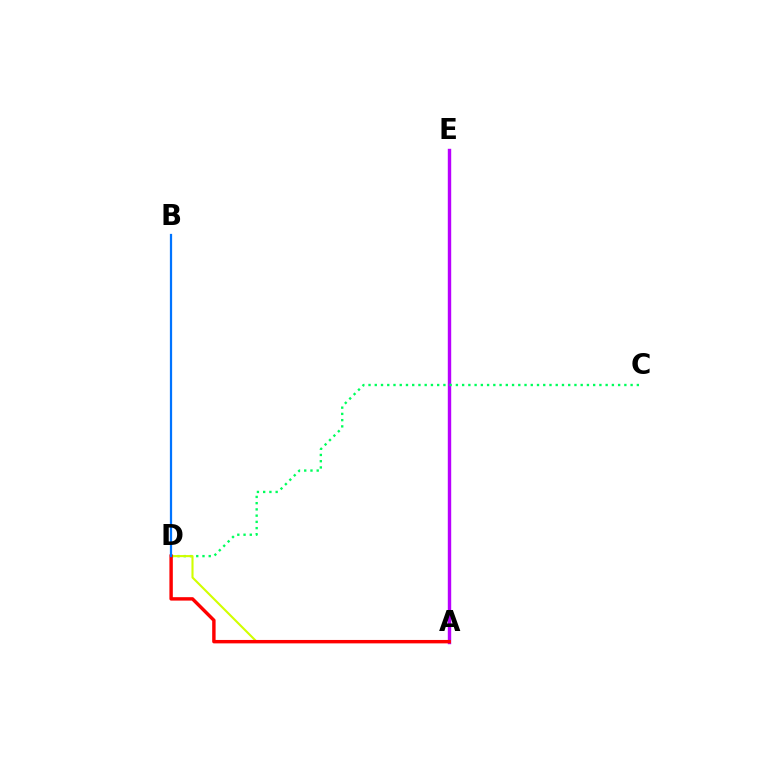{('A', 'E'): [{'color': '#b900ff', 'line_style': 'solid', 'thickness': 2.45}], ('C', 'D'): [{'color': '#00ff5c', 'line_style': 'dotted', 'thickness': 1.7}], ('A', 'D'): [{'color': '#d1ff00', 'line_style': 'solid', 'thickness': 1.52}, {'color': '#ff0000', 'line_style': 'solid', 'thickness': 2.46}], ('B', 'D'): [{'color': '#0074ff', 'line_style': 'solid', 'thickness': 1.61}]}